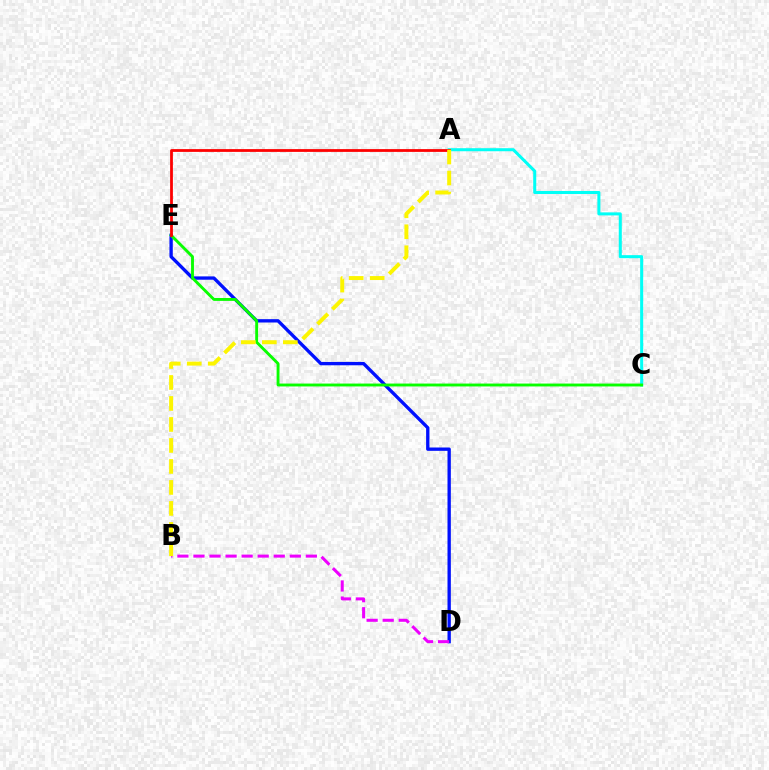{('A', 'C'): [{'color': '#00fff6', 'line_style': 'solid', 'thickness': 2.19}], ('D', 'E'): [{'color': '#0010ff', 'line_style': 'solid', 'thickness': 2.4}], ('B', 'D'): [{'color': '#ee00ff', 'line_style': 'dashed', 'thickness': 2.18}], ('C', 'E'): [{'color': '#08ff00', 'line_style': 'solid', 'thickness': 2.08}], ('A', 'E'): [{'color': '#ff0000', 'line_style': 'solid', 'thickness': 2.0}], ('A', 'B'): [{'color': '#fcf500', 'line_style': 'dashed', 'thickness': 2.85}]}